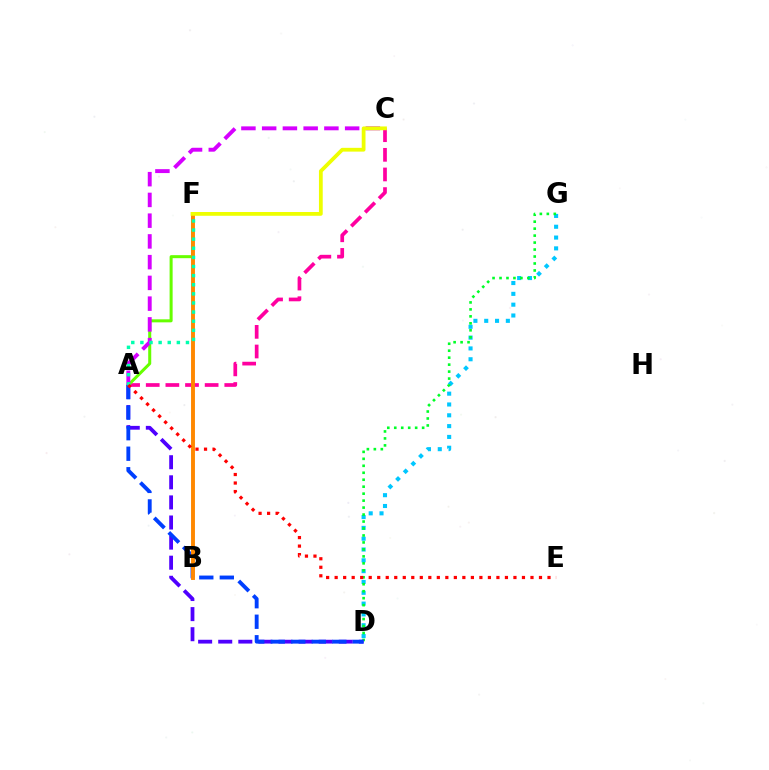{('D', 'G'): [{'color': '#00c7ff', 'line_style': 'dotted', 'thickness': 2.94}, {'color': '#00ff27', 'line_style': 'dotted', 'thickness': 1.89}], ('A', 'C'): [{'color': '#ff00a0', 'line_style': 'dashed', 'thickness': 2.67}, {'color': '#d600ff', 'line_style': 'dashed', 'thickness': 2.82}], ('A', 'F'): [{'color': '#66ff00', 'line_style': 'solid', 'thickness': 2.18}, {'color': '#00ffaf', 'line_style': 'dotted', 'thickness': 2.48}], ('A', 'D'): [{'color': '#4f00ff', 'line_style': 'dashed', 'thickness': 2.73}, {'color': '#003fff', 'line_style': 'dashed', 'thickness': 2.79}], ('B', 'F'): [{'color': '#ff8800', 'line_style': 'solid', 'thickness': 2.81}], ('A', 'E'): [{'color': '#ff0000', 'line_style': 'dotted', 'thickness': 2.31}], ('C', 'F'): [{'color': '#eeff00', 'line_style': 'solid', 'thickness': 2.72}]}